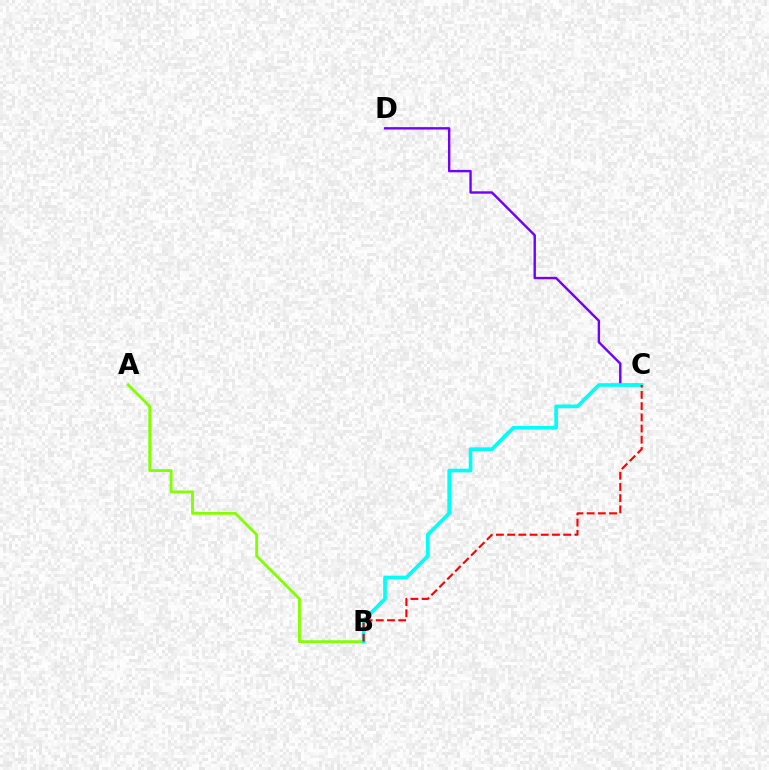{('A', 'B'): [{'color': '#84ff00', 'line_style': 'solid', 'thickness': 2.05}], ('C', 'D'): [{'color': '#7200ff', 'line_style': 'solid', 'thickness': 1.73}], ('B', 'C'): [{'color': '#00fff6', 'line_style': 'solid', 'thickness': 2.63}, {'color': '#ff0000', 'line_style': 'dashed', 'thickness': 1.52}]}